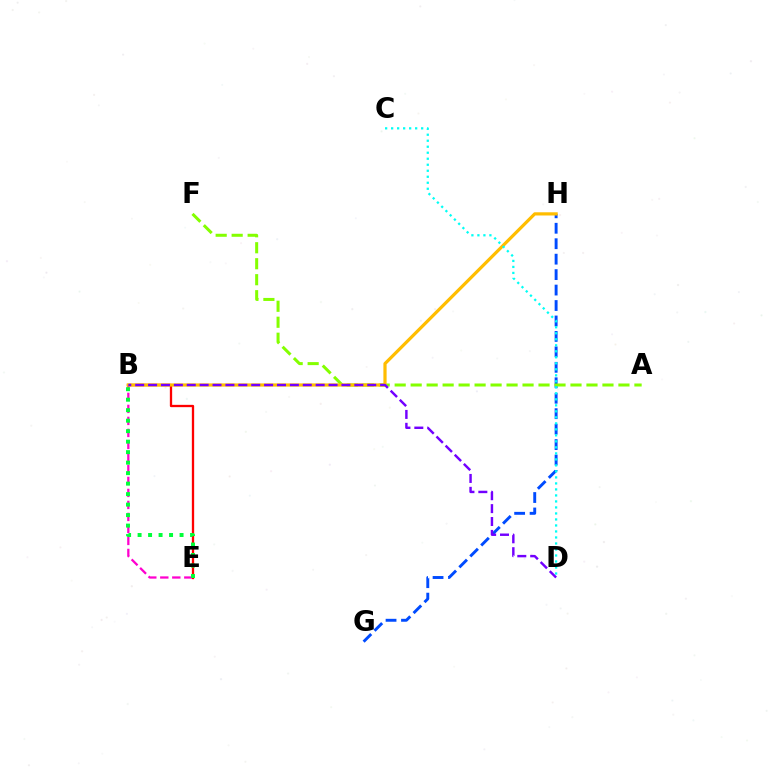{('B', 'E'): [{'color': '#ff00cf', 'line_style': 'dashed', 'thickness': 1.63}, {'color': '#ff0000', 'line_style': 'solid', 'thickness': 1.66}, {'color': '#00ff39', 'line_style': 'dotted', 'thickness': 2.85}], ('G', 'H'): [{'color': '#004bff', 'line_style': 'dashed', 'thickness': 2.1}], ('A', 'F'): [{'color': '#84ff00', 'line_style': 'dashed', 'thickness': 2.17}], ('B', 'H'): [{'color': '#ffbd00', 'line_style': 'solid', 'thickness': 2.31}], ('B', 'D'): [{'color': '#7200ff', 'line_style': 'dashed', 'thickness': 1.75}], ('C', 'D'): [{'color': '#00fff6', 'line_style': 'dotted', 'thickness': 1.63}]}